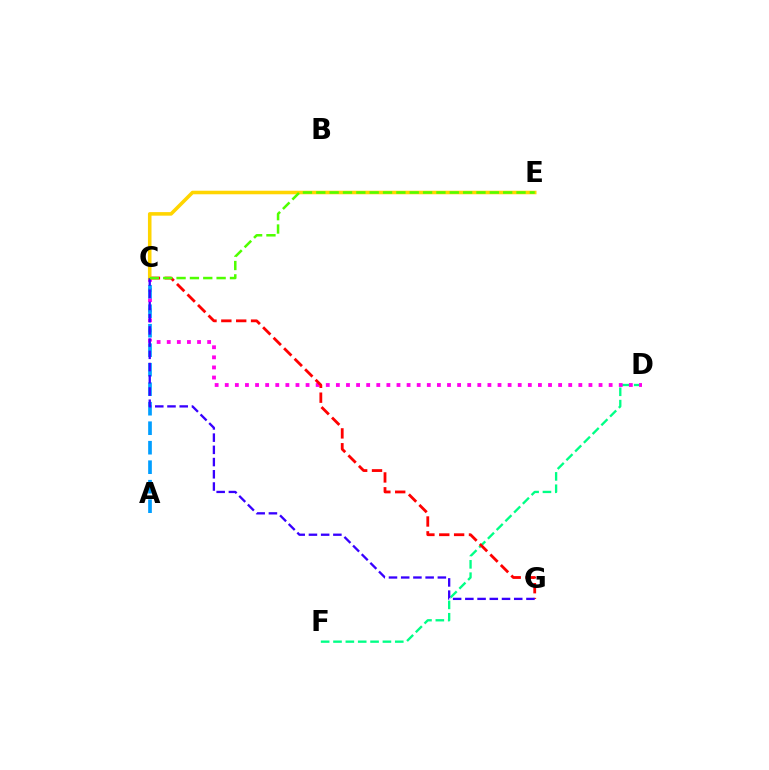{('D', 'F'): [{'color': '#00ff86', 'line_style': 'dashed', 'thickness': 1.68}], ('C', 'D'): [{'color': '#ff00ed', 'line_style': 'dotted', 'thickness': 2.74}], ('C', 'G'): [{'color': '#ff0000', 'line_style': 'dashed', 'thickness': 2.02}, {'color': '#3700ff', 'line_style': 'dashed', 'thickness': 1.66}], ('A', 'C'): [{'color': '#009eff', 'line_style': 'dashed', 'thickness': 2.65}], ('C', 'E'): [{'color': '#ffd500', 'line_style': 'solid', 'thickness': 2.56}, {'color': '#4fff00', 'line_style': 'dashed', 'thickness': 1.81}]}